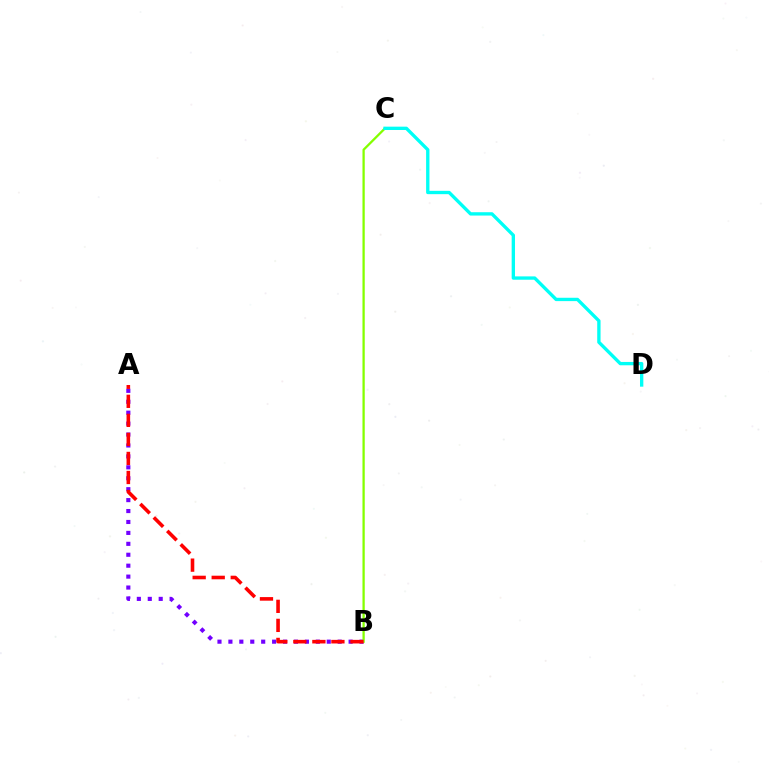{('A', 'B'): [{'color': '#7200ff', 'line_style': 'dotted', 'thickness': 2.97}, {'color': '#ff0000', 'line_style': 'dashed', 'thickness': 2.59}], ('B', 'C'): [{'color': '#84ff00', 'line_style': 'solid', 'thickness': 1.64}], ('C', 'D'): [{'color': '#00fff6', 'line_style': 'solid', 'thickness': 2.4}]}